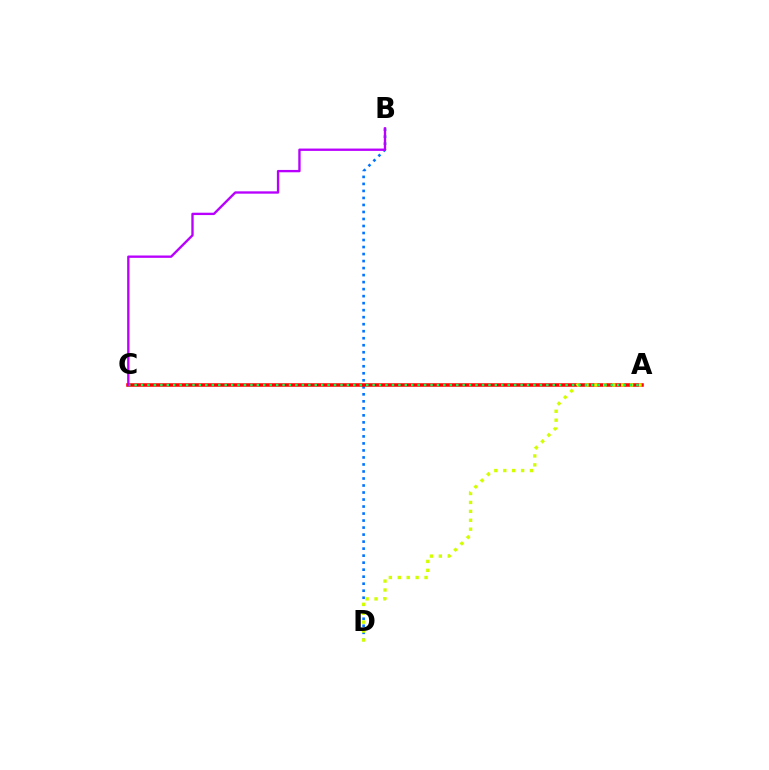{('B', 'D'): [{'color': '#0074ff', 'line_style': 'dotted', 'thickness': 1.91}], ('A', 'C'): [{'color': '#ff0000', 'line_style': 'solid', 'thickness': 2.54}, {'color': '#00ff5c', 'line_style': 'dotted', 'thickness': 1.75}], ('A', 'D'): [{'color': '#d1ff00', 'line_style': 'dotted', 'thickness': 2.42}], ('B', 'C'): [{'color': '#b900ff', 'line_style': 'solid', 'thickness': 1.69}]}